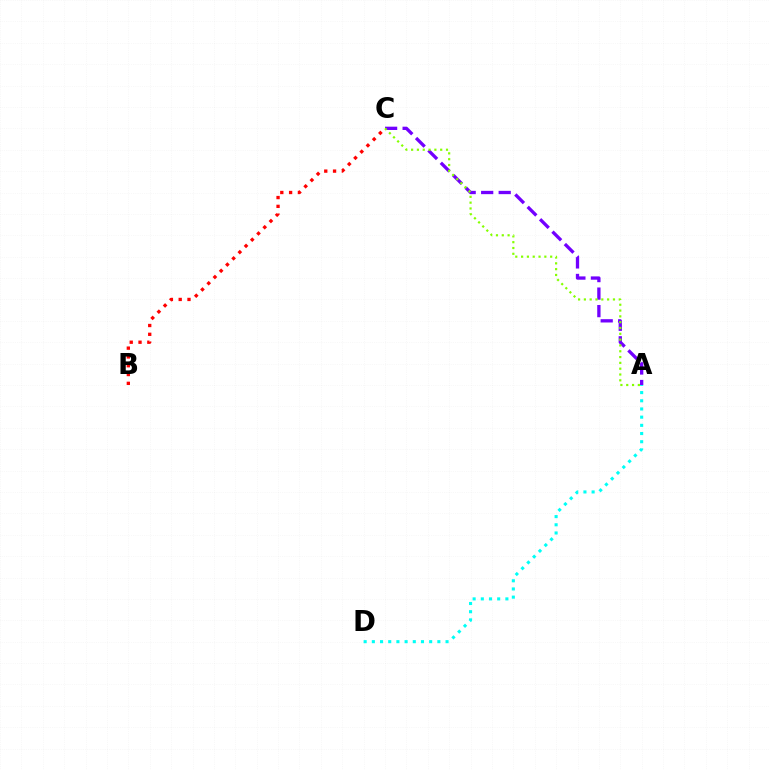{('A', 'C'): [{'color': '#7200ff', 'line_style': 'dashed', 'thickness': 2.38}, {'color': '#84ff00', 'line_style': 'dotted', 'thickness': 1.58}], ('A', 'D'): [{'color': '#00fff6', 'line_style': 'dotted', 'thickness': 2.23}], ('B', 'C'): [{'color': '#ff0000', 'line_style': 'dotted', 'thickness': 2.39}]}